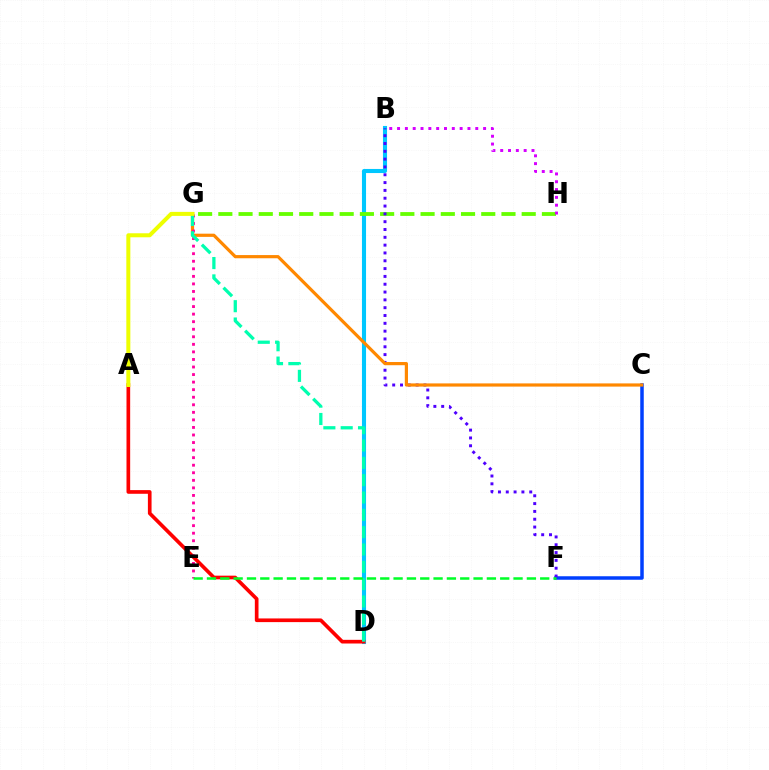{('B', 'D'): [{'color': '#00c7ff', 'line_style': 'solid', 'thickness': 2.94}], ('C', 'F'): [{'color': '#003fff', 'line_style': 'solid', 'thickness': 2.53}], ('G', 'H'): [{'color': '#66ff00', 'line_style': 'dashed', 'thickness': 2.75}], ('B', 'F'): [{'color': '#4f00ff', 'line_style': 'dotted', 'thickness': 2.12}], ('A', 'D'): [{'color': '#ff0000', 'line_style': 'solid', 'thickness': 2.64}], ('C', 'G'): [{'color': '#ff8800', 'line_style': 'solid', 'thickness': 2.3}], ('E', 'G'): [{'color': '#ff00a0', 'line_style': 'dotted', 'thickness': 2.05}], ('D', 'G'): [{'color': '#00ffaf', 'line_style': 'dashed', 'thickness': 2.35}], ('E', 'F'): [{'color': '#00ff27', 'line_style': 'dashed', 'thickness': 1.81}], ('B', 'H'): [{'color': '#d600ff', 'line_style': 'dotted', 'thickness': 2.13}], ('A', 'G'): [{'color': '#eeff00', 'line_style': 'solid', 'thickness': 2.89}]}